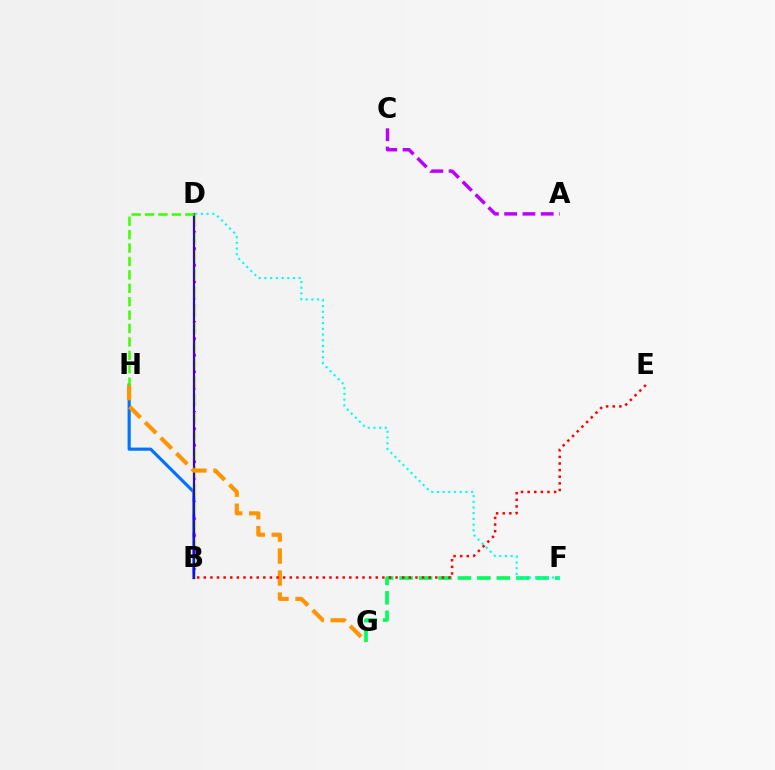{('B', 'H'): [{'color': '#0074ff', 'line_style': 'solid', 'thickness': 2.28}], ('B', 'D'): [{'color': '#ff00ac', 'line_style': 'dotted', 'thickness': 2.22}, {'color': '#d1ff00', 'line_style': 'dashed', 'thickness': 2.44}, {'color': '#2500ff', 'line_style': 'solid', 'thickness': 1.53}], ('F', 'G'): [{'color': '#00ff5c', 'line_style': 'dashed', 'thickness': 2.64}], ('A', 'C'): [{'color': '#b900ff', 'line_style': 'dashed', 'thickness': 2.48}], ('D', 'F'): [{'color': '#00fff6', 'line_style': 'dotted', 'thickness': 1.55}], ('G', 'H'): [{'color': '#ff9400', 'line_style': 'dashed', 'thickness': 2.99}], ('D', 'H'): [{'color': '#3dff00', 'line_style': 'dashed', 'thickness': 1.82}], ('B', 'E'): [{'color': '#ff0000', 'line_style': 'dotted', 'thickness': 1.8}]}